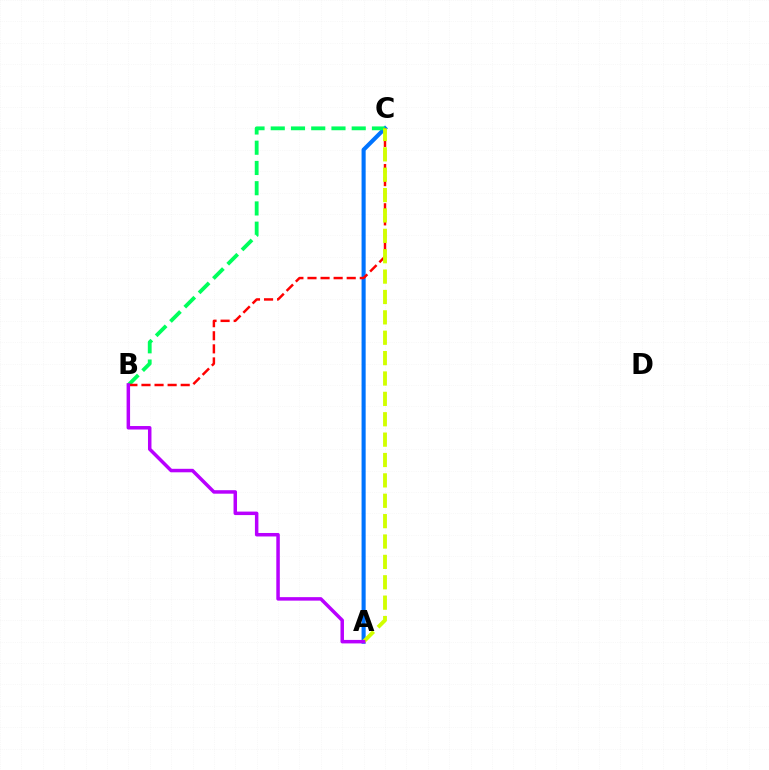{('A', 'C'): [{'color': '#0074ff', 'line_style': 'solid', 'thickness': 2.95}, {'color': '#d1ff00', 'line_style': 'dashed', 'thickness': 2.77}], ('B', 'C'): [{'color': '#00ff5c', 'line_style': 'dashed', 'thickness': 2.75}, {'color': '#ff0000', 'line_style': 'dashed', 'thickness': 1.78}], ('A', 'B'): [{'color': '#b900ff', 'line_style': 'solid', 'thickness': 2.51}]}